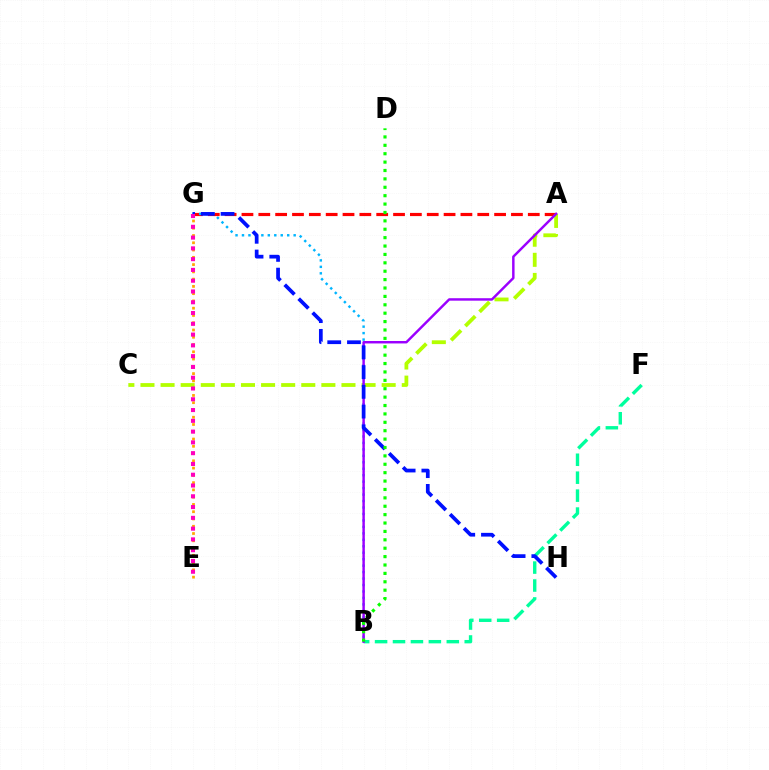{('A', 'G'): [{'color': '#ff0000', 'line_style': 'dashed', 'thickness': 2.29}], ('A', 'C'): [{'color': '#b3ff00', 'line_style': 'dashed', 'thickness': 2.73}], ('B', 'G'): [{'color': '#00b5ff', 'line_style': 'dotted', 'thickness': 1.76}], ('B', 'F'): [{'color': '#00ff9d', 'line_style': 'dashed', 'thickness': 2.44}], ('A', 'B'): [{'color': '#9b00ff', 'line_style': 'solid', 'thickness': 1.77}], ('G', 'H'): [{'color': '#0010ff', 'line_style': 'dashed', 'thickness': 2.68}], ('B', 'D'): [{'color': '#08ff00', 'line_style': 'dotted', 'thickness': 2.28}], ('E', 'G'): [{'color': '#ffa500', 'line_style': 'dotted', 'thickness': 1.97}, {'color': '#ff00bd', 'line_style': 'dotted', 'thickness': 2.93}]}